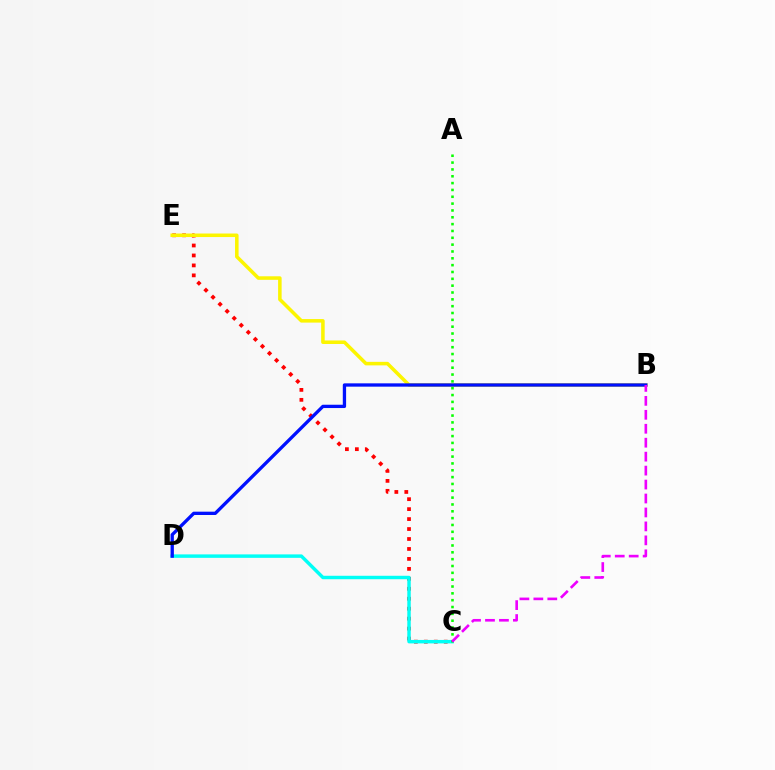{('C', 'E'): [{'color': '#ff0000', 'line_style': 'dotted', 'thickness': 2.71}], ('B', 'E'): [{'color': '#fcf500', 'line_style': 'solid', 'thickness': 2.54}], ('C', 'D'): [{'color': '#00fff6', 'line_style': 'solid', 'thickness': 2.48}], ('A', 'C'): [{'color': '#08ff00', 'line_style': 'dotted', 'thickness': 1.86}], ('B', 'D'): [{'color': '#0010ff', 'line_style': 'solid', 'thickness': 2.38}], ('B', 'C'): [{'color': '#ee00ff', 'line_style': 'dashed', 'thickness': 1.9}]}